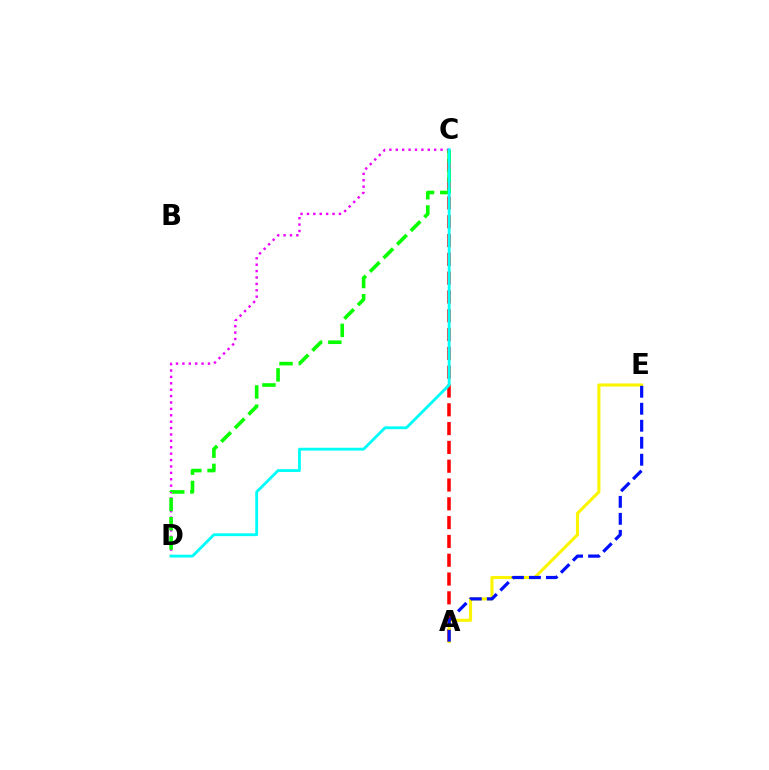{('A', 'C'): [{'color': '#ff0000', 'line_style': 'dashed', 'thickness': 2.55}], ('C', 'D'): [{'color': '#ee00ff', 'line_style': 'dotted', 'thickness': 1.74}, {'color': '#08ff00', 'line_style': 'dashed', 'thickness': 2.61}, {'color': '#00fff6', 'line_style': 'solid', 'thickness': 2.04}], ('A', 'E'): [{'color': '#fcf500', 'line_style': 'solid', 'thickness': 2.23}, {'color': '#0010ff', 'line_style': 'dashed', 'thickness': 2.31}]}